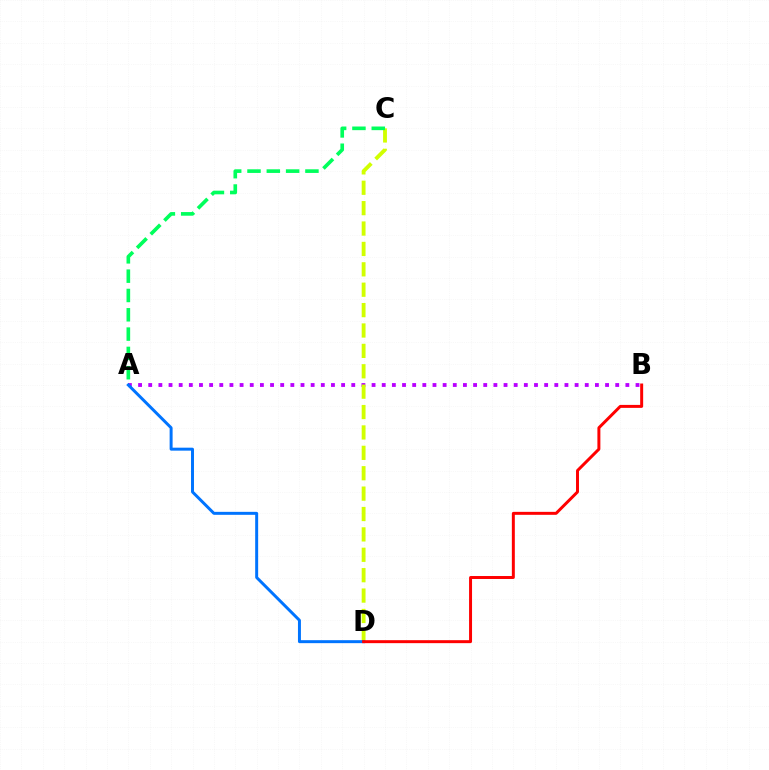{('A', 'B'): [{'color': '#b900ff', 'line_style': 'dotted', 'thickness': 2.76}], ('C', 'D'): [{'color': '#d1ff00', 'line_style': 'dashed', 'thickness': 2.77}], ('A', 'D'): [{'color': '#0074ff', 'line_style': 'solid', 'thickness': 2.14}], ('A', 'C'): [{'color': '#00ff5c', 'line_style': 'dashed', 'thickness': 2.62}], ('B', 'D'): [{'color': '#ff0000', 'line_style': 'solid', 'thickness': 2.14}]}